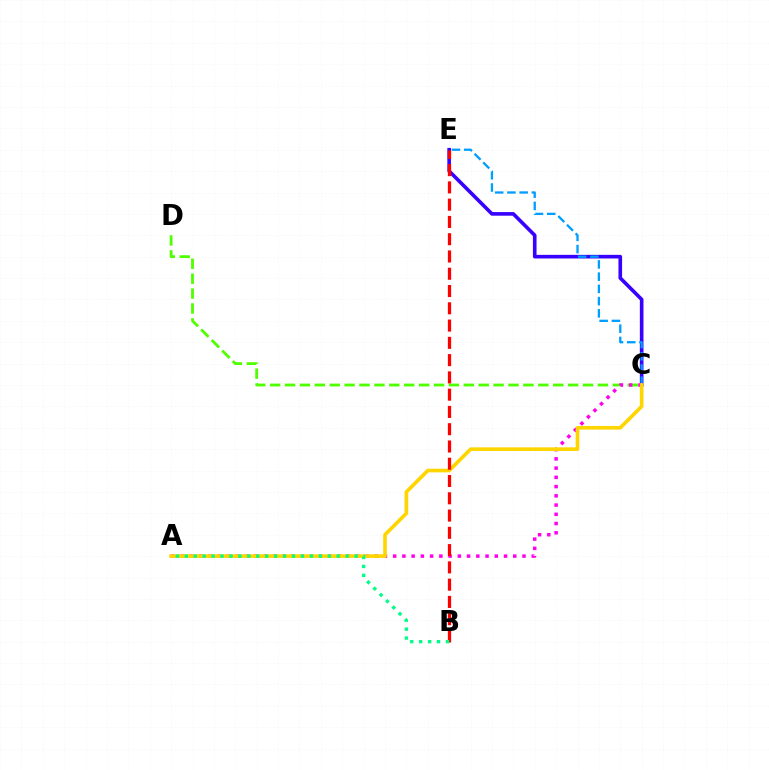{('C', 'E'): [{'color': '#3700ff', 'line_style': 'solid', 'thickness': 2.61}, {'color': '#009eff', 'line_style': 'dashed', 'thickness': 1.66}], ('C', 'D'): [{'color': '#4fff00', 'line_style': 'dashed', 'thickness': 2.02}], ('A', 'C'): [{'color': '#ff00ed', 'line_style': 'dotted', 'thickness': 2.51}, {'color': '#ffd500', 'line_style': 'solid', 'thickness': 2.62}], ('B', 'E'): [{'color': '#ff0000', 'line_style': 'dashed', 'thickness': 2.35}], ('A', 'B'): [{'color': '#00ff86', 'line_style': 'dotted', 'thickness': 2.43}]}